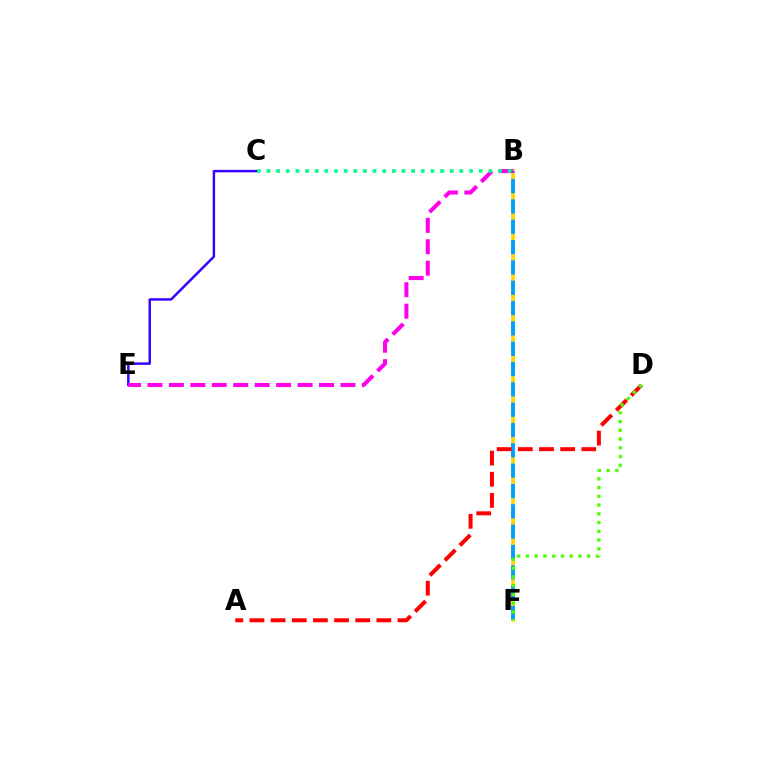{('B', 'F'): [{'color': '#ffd500', 'line_style': 'solid', 'thickness': 2.62}, {'color': '#009eff', 'line_style': 'dashed', 'thickness': 2.76}], ('A', 'D'): [{'color': '#ff0000', 'line_style': 'dashed', 'thickness': 2.87}], ('C', 'E'): [{'color': '#3700ff', 'line_style': 'solid', 'thickness': 1.76}], ('B', 'E'): [{'color': '#ff00ed', 'line_style': 'dashed', 'thickness': 2.91}], ('B', 'C'): [{'color': '#00ff86', 'line_style': 'dotted', 'thickness': 2.62}], ('D', 'F'): [{'color': '#4fff00', 'line_style': 'dotted', 'thickness': 2.38}]}